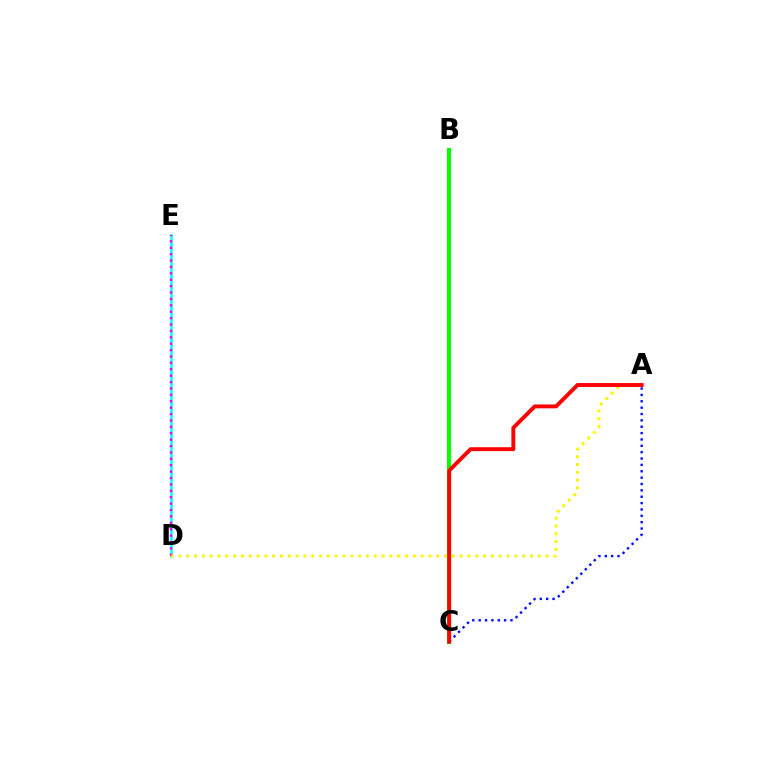{('D', 'E'): [{'color': '#00fff6', 'line_style': 'solid', 'thickness': 1.8}, {'color': '#ee00ff', 'line_style': 'dotted', 'thickness': 1.74}], ('B', 'C'): [{'color': '#08ff00', 'line_style': 'solid', 'thickness': 2.99}], ('A', 'C'): [{'color': '#0010ff', 'line_style': 'dotted', 'thickness': 1.73}, {'color': '#ff0000', 'line_style': 'solid', 'thickness': 2.81}], ('A', 'D'): [{'color': '#fcf500', 'line_style': 'dotted', 'thickness': 2.12}]}